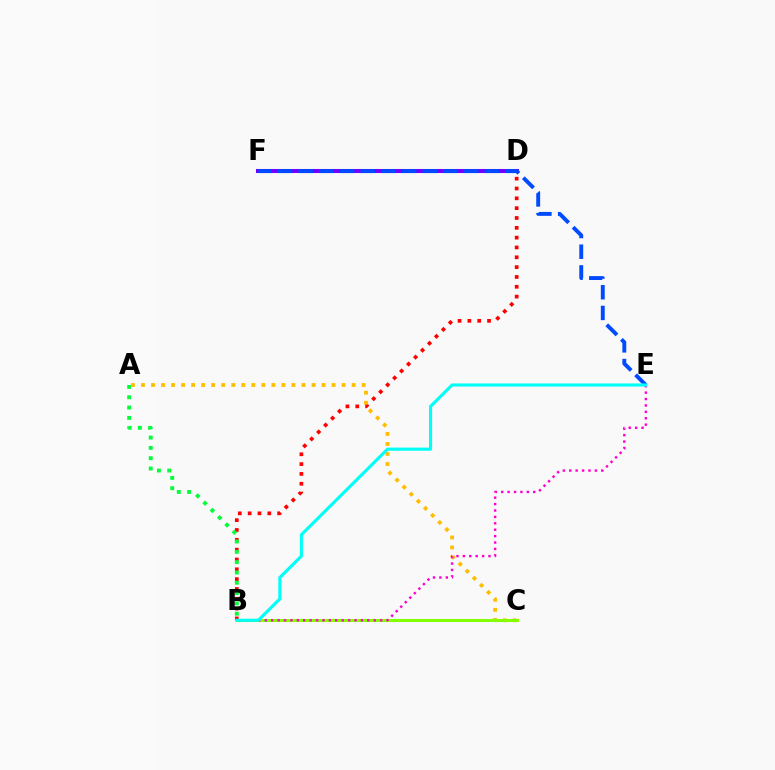{('B', 'D'): [{'color': '#ff0000', 'line_style': 'dotted', 'thickness': 2.67}], ('D', 'F'): [{'color': '#7200ff', 'line_style': 'solid', 'thickness': 2.92}], ('E', 'F'): [{'color': '#004bff', 'line_style': 'dashed', 'thickness': 2.81}], ('A', 'C'): [{'color': '#ffbd00', 'line_style': 'dotted', 'thickness': 2.73}], ('B', 'C'): [{'color': '#84ff00', 'line_style': 'solid', 'thickness': 2.2}], ('A', 'B'): [{'color': '#00ff39', 'line_style': 'dotted', 'thickness': 2.8}], ('B', 'E'): [{'color': '#ff00cf', 'line_style': 'dotted', 'thickness': 1.74}, {'color': '#00fff6', 'line_style': 'solid', 'thickness': 2.24}]}